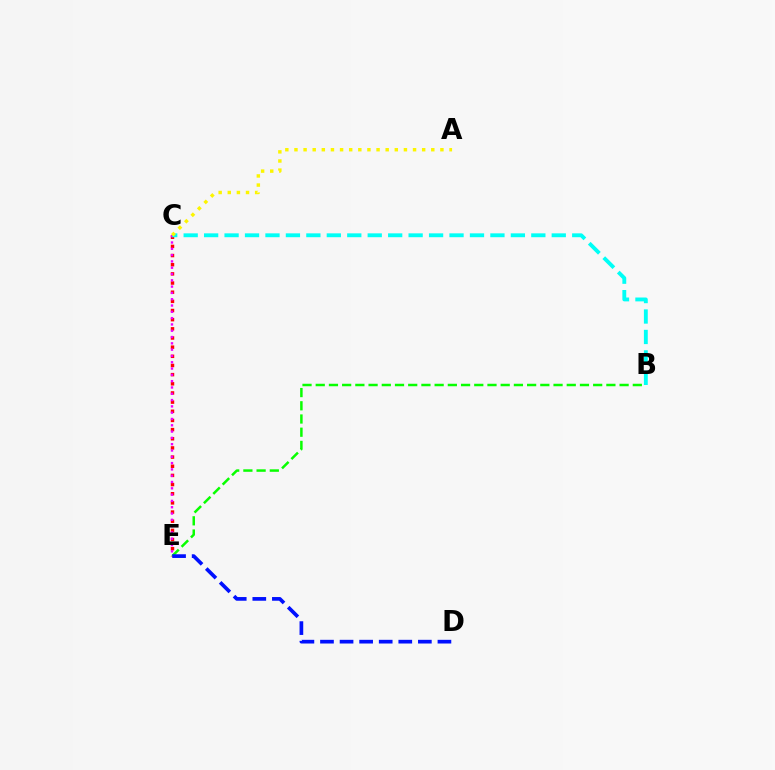{('C', 'E'): [{'color': '#ff0000', 'line_style': 'dotted', 'thickness': 2.49}, {'color': '#ee00ff', 'line_style': 'dotted', 'thickness': 1.71}], ('B', 'E'): [{'color': '#08ff00', 'line_style': 'dashed', 'thickness': 1.79}], ('D', 'E'): [{'color': '#0010ff', 'line_style': 'dashed', 'thickness': 2.66}], ('B', 'C'): [{'color': '#00fff6', 'line_style': 'dashed', 'thickness': 2.78}], ('A', 'C'): [{'color': '#fcf500', 'line_style': 'dotted', 'thickness': 2.48}]}